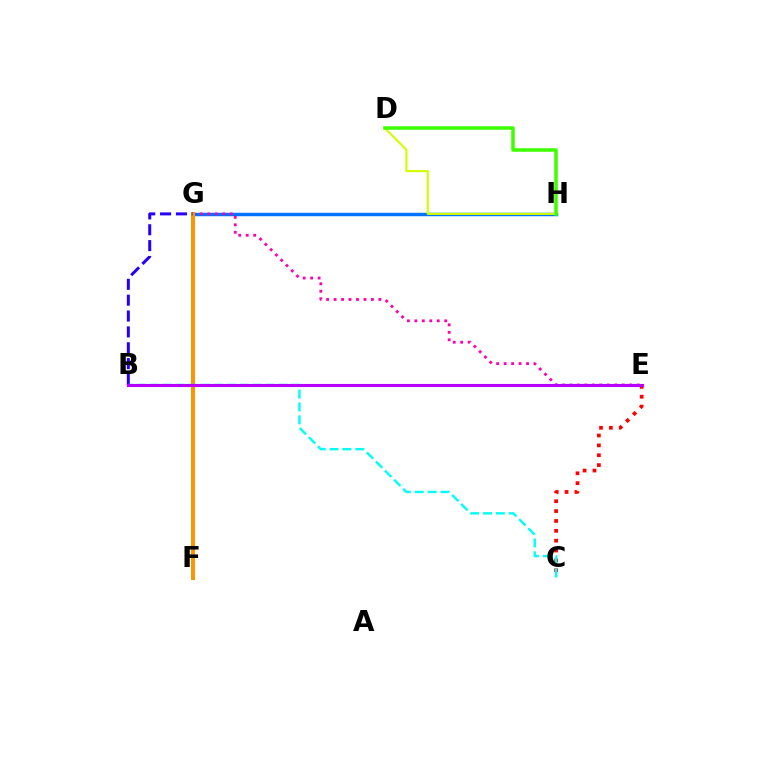{('G', 'H'): [{'color': '#0074ff', 'line_style': 'solid', 'thickness': 2.5}], ('F', 'G'): [{'color': '#00ff5c', 'line_style': 'solid', 'thickness': 2.82}, {'color': '#ff9400', 'line_style': 'solid', 'thickness': 2.8}], ('E', 'G'): [{'color': '#ff00ac', 'line_style': 'dotted', 'thickness': 2.03}], ('C', 'E'): [{'color': '#ff0000', 'line_style': 'dotted', 'thickness': 2.68}], ('D', 'H'): [{'color': '#d1ff00', 'line_style': 'solid', 'thickness': 1.52}, {'color': '#3dff00', 'line_style': 'solid', 'thickness': 2.53}], ('B', 'G'): [{'color': '#2500ff', 'line_style': 'dashed', 'thickness': 2.15}], ('B', 'C'): [{'color': '#00fff6', 'line_style': 'dashed', 'thickness': 1.75}], ('B', 'E'): [{'color': '#b900ff', 'line_style': 'solid', 'thickness': 2.24}]}